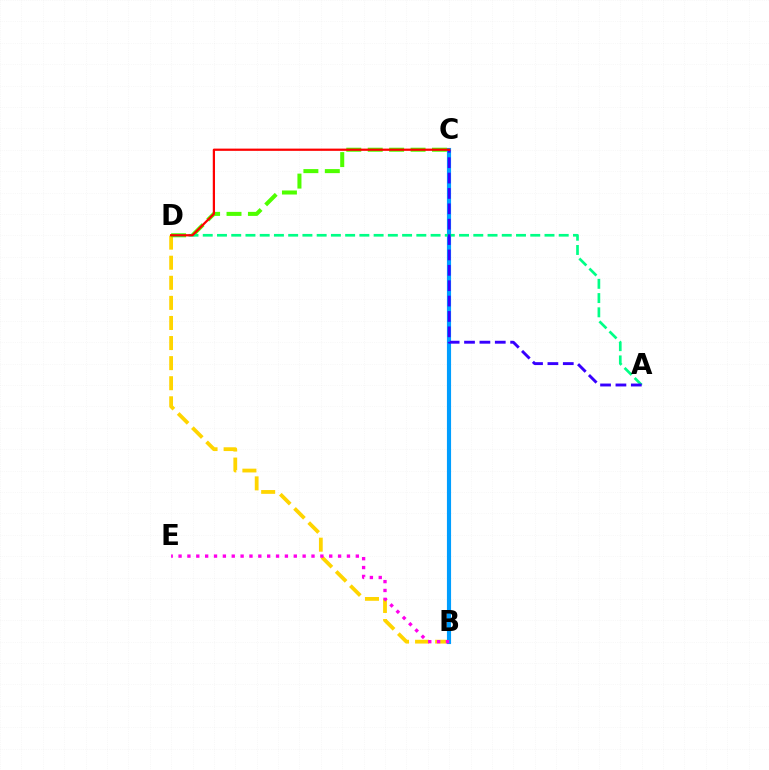{('B', 'D'): [{'color': '#ffd500', 'line_style': 'dashed', 'thickness': 2.73}], ('B', 'C'): [{'color': '#009eff', 'line_style': 'solid', 'thickness': 2.97}], ('C', 'D'): [{'color': '#4fff00', 'line_style': 'dashed', 'thickness': 2.91}, {'color': '#ff0000', 'line_style': 'solid', 'thickness': 1.61}], ('A', 'D'): [{'color': '#00ff86', 'line_style': 'dashed', 'thickness': 1.93}], ('A', 'C'): [{'color': '#3700ff', 'line_style': 'dashed', 'thickness': 2.09}], ('B', 'E'): [{'color': '#ff00ed', 'line_style': 'dotted', 'thickness': 2.41}]}